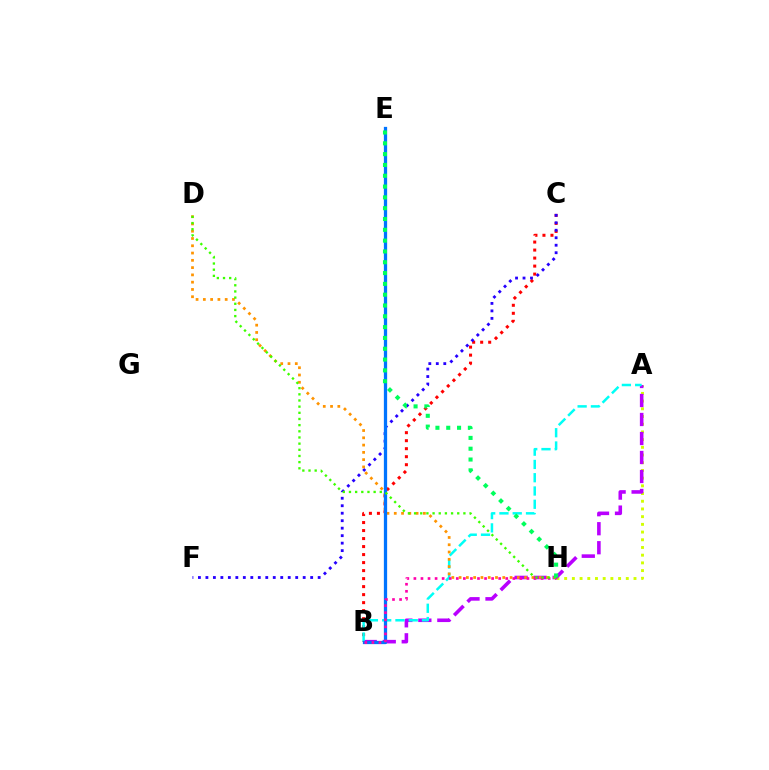{('B', 'C'): [{'color': '#ff0000', 'line_style': 'dotted', 'thickness': 2.18}], ('A', 'H'): [{'color': '#d1ff00', 'line_style': 'dotted', 'thickness': 2.09}], ('A', 'B'): [{'color': '#b900ff', 'line_style': 'dashed', 'thickness': 2.58}, {'color': '#00fff6', 'line_style': 'dashed', 'thickness': 1.8}], ('C', 'F'): [{'color': '#2500ff', 'line_style': 'dotted', 'thickness': 2.03}], ('D', 'H'): [{'color': '#ff9400', 'line_style': 'dotted', 'thickness': 1.98}, {'color': '#3dff00', 'line_style': 'dotted', 'thickness': 1.67}], ('B', 'E'): [{'color': '#0074ff', 'line_style': 'solid', 'thickness': 2.35}], ('B', 'H'): [{'color': '#ff00ac', 'line_style': 'dotted', 'thickness': 1.92}], ('E', 'H'): [{'color': '#00ff5c', 'line_style': 'dotted', 'thickness': 2.94}]}